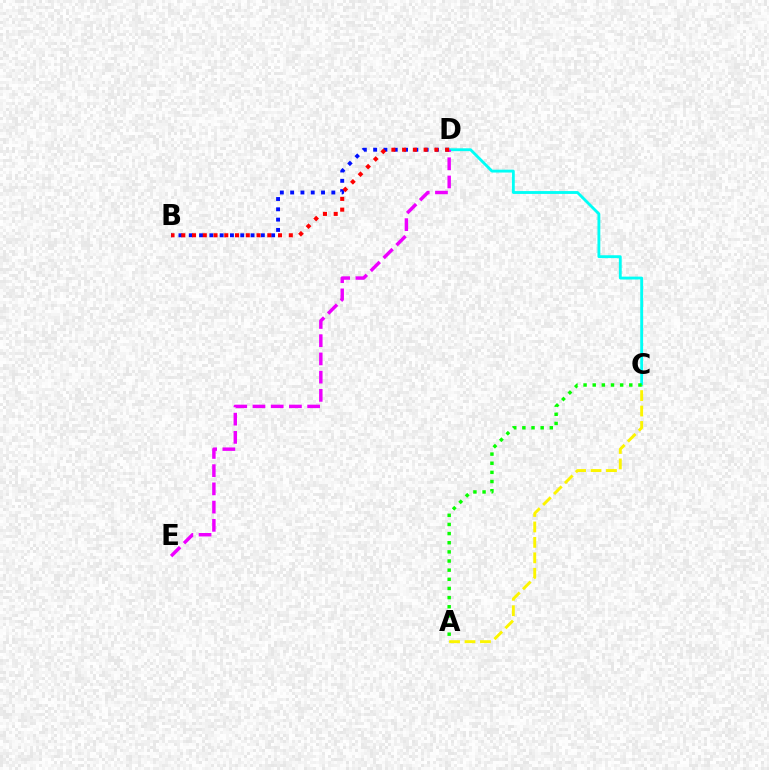{('B', 'D'): [{'color': '#0010ff', 'line_style': 'dotted', 'thickness': 2.8}, {'color': '#ff0000', 'line_style': 'dotted', 'thickness': 2.92}], ('C', 'D'): [{'color': '#00fff6', 'line_style': 'solid', 'thickness': 2.05}], ('D', 'E'): [{'color': '#ee00ff', 'line_style': 'dashed', 'thickness': 2.48}], ('A', 'C'): [{'color': '#fcf500', 'line_style': 'dashed', 'thickness': 2.1}, {'color': '#08ff00', 'line_style': 'dotted', 'thickness': 2.48}]}